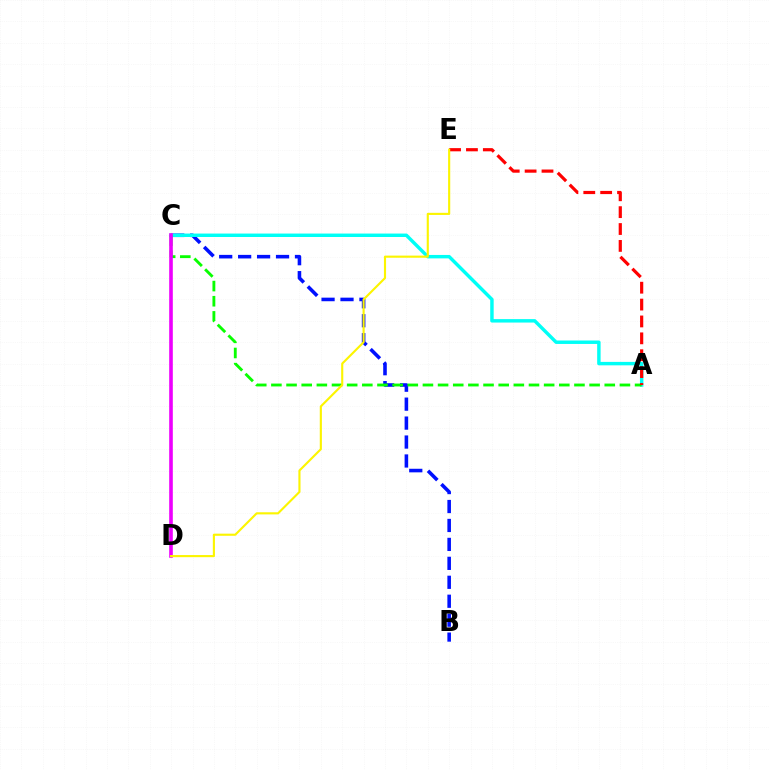{('B', 'C'): [{'color': '#0010ff', 'line_style': 'dashed', 'thickness': 2.57}], ('A', 'C'): [{'color': '#00fff6', 'line_style': 'solid', 'thickness': 2.48}, {'color': '#08ff00', 'line_style': 'dashed', 'thickness': 2.06}], ('A', 'E'): [{'color': '#ff0000', 'line_style': 'dashed', 'thickness': 2.29}], ('C', 'D'): [{'color': '#ee00ff', 'line_style': 'solid', 'thickness': 2.61}], ('D', 'E'): [{'color': '#fcf500', 'line_style': 'solid', 'thickness': 1.53}]}